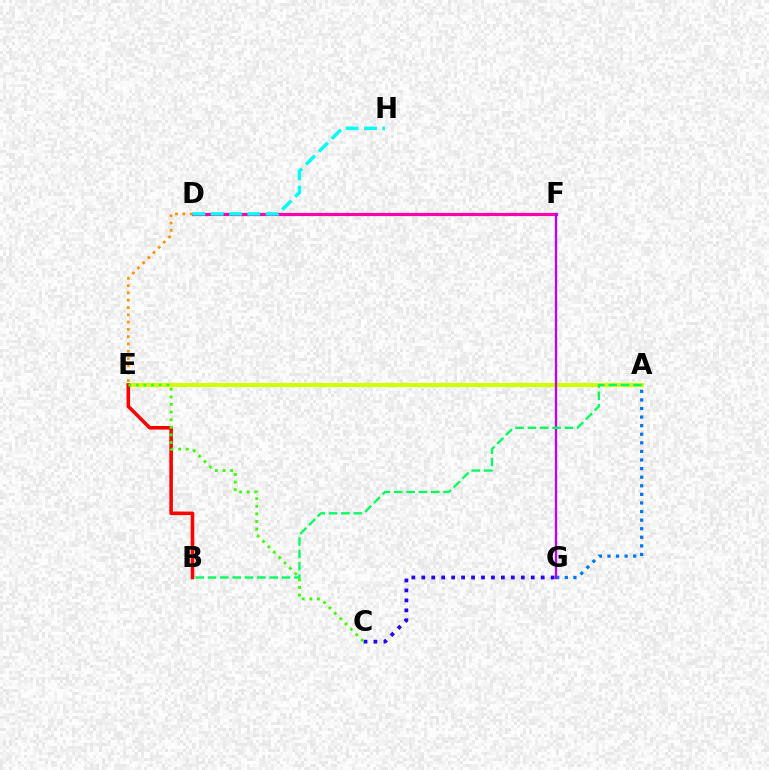{('A', 'E'): [{'color': '#d1ff00', 'line_style': 'solid', 'thickness': 2.98}], ('D', 'F'): [{'color': '#ff00ac', 'line_style': 'solid', 'thickness': 2.28}], ('A', 'G'): [{'color': '#0074ff', 'line_style': 'dotted', 'thickness': 2.33}], ('F', 'G'): [{'color': '#b900ff', 'line_style': 'solid', 'thickness': 1.66}], ('C', 'G'): [{'color': '#2500ff', 'line_style': 'dotted', 'thickness': 2.7}], ('D', 'E'): [{'color': '#ff9400', 'line_style': 'dotted', 'thickness': 1.98}], ('B', 'E'): [{'color': '#ff0000', 'line_style': 'solid', 'thickness': 2.58}], ('D', 'H'): [{'color': '#00fff6', 'line_style': 'dashed', 'thickness': 2.49}], ('C', 'E'): [{'color': '#3dff00', 'line_style': 'dotted', 'thickness': 2.07}], ('A', 'B'): [{'color': '#00ff5c', 'line_style': 'dashed', 'thickness': 1.68}]}